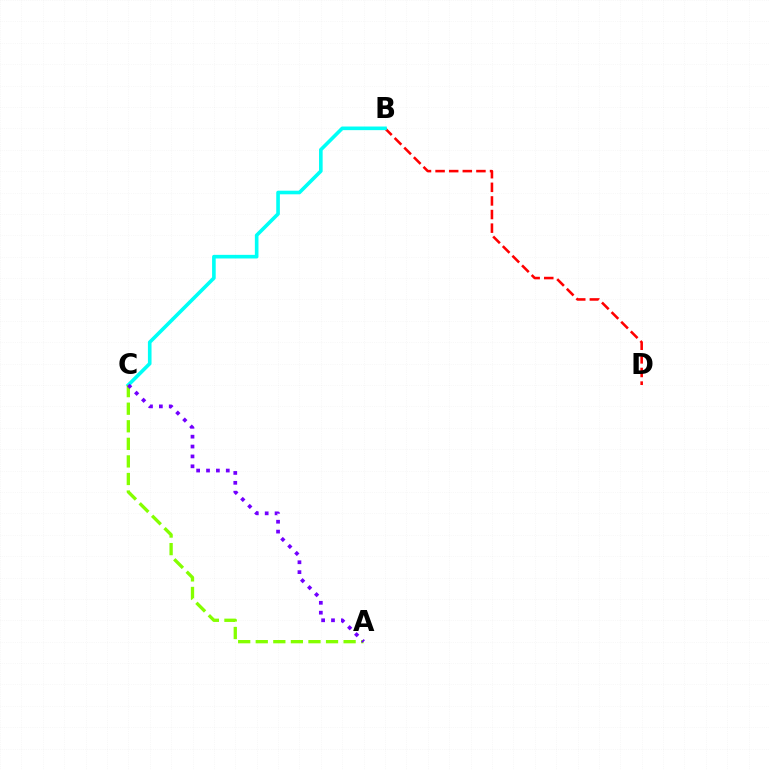{('B', 'D'): [{'color': '#ff0000', 'line_style': 'dashed', 'thickness': 1.85}], ('B', 'C'): [{'color': '#00fff6', 'line_style': 'solid', 'thickness': 2.61}], ('A', 'C'): [{'color': '#84ff00', 'line_style': 'dashed', 'thickness': 2.39}, {'color': '#7200ff', 'line_style': 'dotted', 'thickness': 2.68}]}